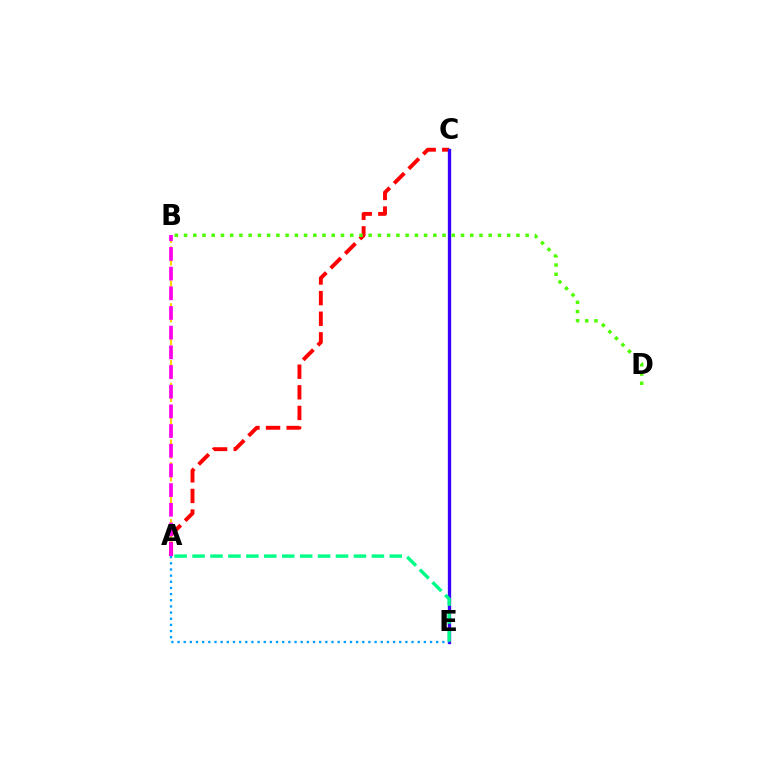{('A', 'B'): [{'color': '#ffd500', 'line_style': 'dashed', 'thickness': 1.54}, {'color': '#ff00ed', 'line_style': 'dashed', 'thickness': 2.67}], ('A', 'C'): [{'color': '#ff0000', 'line_style': 'dashed', 'thickness': 2.8}], ('C', 'E'): [{'color': '#3700ff', 'line_style': 'solid', 'thickness': 2.39}], ('A', 'E'): [{'color': '#00ff86', 'line_style': 'dashed', 'thickness': 2.44}, {'color': '#009eff', 'line_style': 'dotted', 'thickness': 1.67}], ('B', 'D'): [{'color': '#4fff00', 'line_style': 'dotted', 'thickness': 2.51}]}